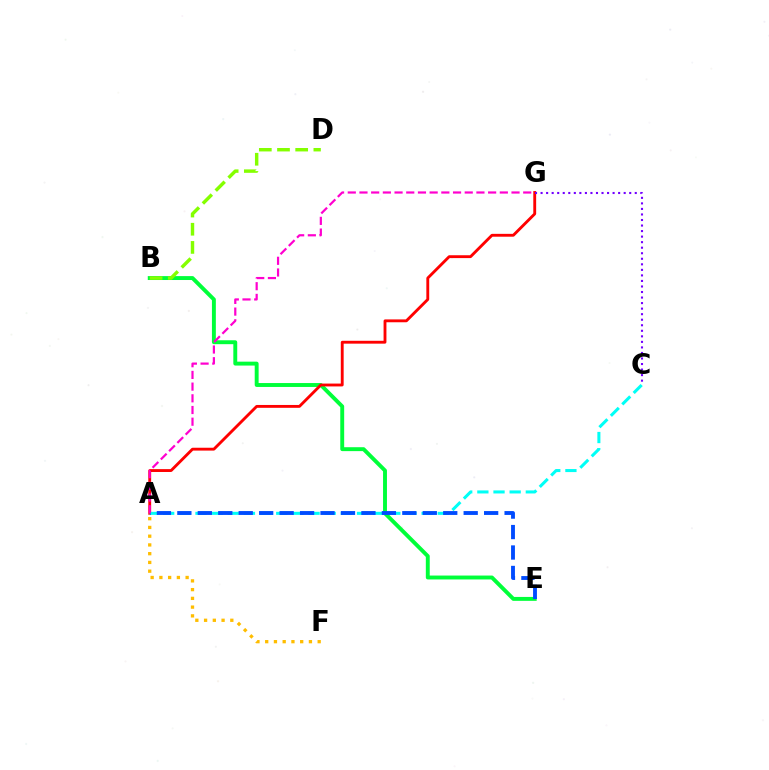{('B', 'E'): [{'color': '#00ff39', 'line_style': 'solid', 'thickness': 2.81}], ('A', 'G'): [{'color': '#ff0000', 'line_style': 'solid', 'thickness': 2.06}, {'color': '#ff00cf', 'line_style': 'dashed', 'thickness': 1.59}], ('A', 'C'): [{'color': '#00fff6', 'line_style': 'dashed', 'thickness': 2.19}], ('B', 'D'): [{'color': '#84ff00', 'line_style': 'dashed', 'thickness': 2.47}], ('A', 'E'): [{'color': '#004bff', 'line_style': 'dashed', 'thickness': 2.78}], ('C', 'G'): [{'color': '#7200ff', 'line_style': 'dotted', 'thickness': 1.51}], ('A', 'F'): [{'color': '#ffbd00', 'line_style': 'dotted', 'thickness': 2.38}]}